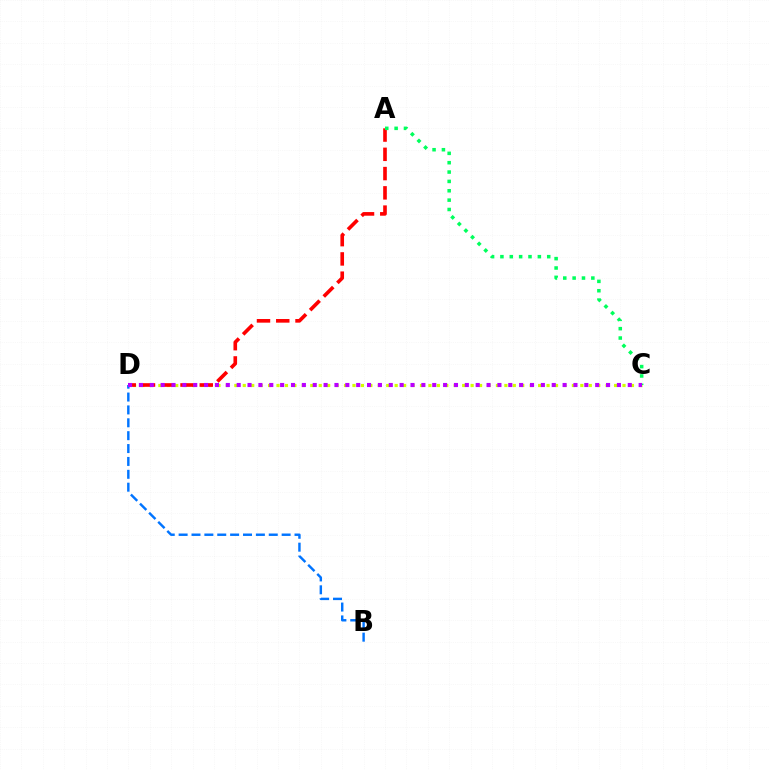{('C', 'D'): [{'color': '#d1ff00', 'line_style': 'dotted', 'thickness': 2.29}, {'color': '#b900ff', 'line_style': 'dotted', 'thickness': 2.95}], ('A', 'D'): [{'color': '#ff0000', 'line_style': 'dashed', 'thickness': 2.62}], ('B', 'D'): [{'color': '#0074ff', 'line_style': 'dashed', 'thickness': 1.75}], ('A', 'C'): [{'color': '#00ff5c', 'line_style': 'dotted', 'thickness': 2.54}]}